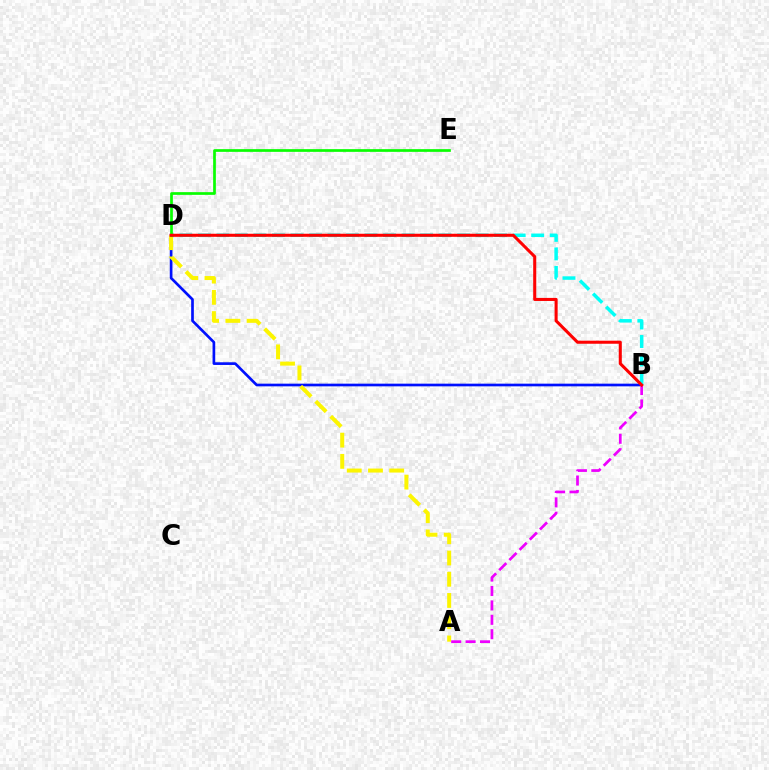{('B', 'D'): [{'color': '#0010ff', 'line_style': 'solid', 'thickness': 1.93}, {'color': '#00fff6', 'line_style': 'dashed', 'thickness': 2.52}, {'color': '#ff0000', 'line_style': 'solid', 'thickness': 2.2}], ('A', 'D'): [{'color': '#fcf500', 'line_style': 'dashed', 'thickness': 2.88}], ('D', 'E'): [{'color': '#08ff00', 'line_style': 'solid', 'thickness': 1.95}], ('A', 'B'): [{'color': '#ee00ff', 'line_style': 'dashed', 'thickness': 1.96}]}